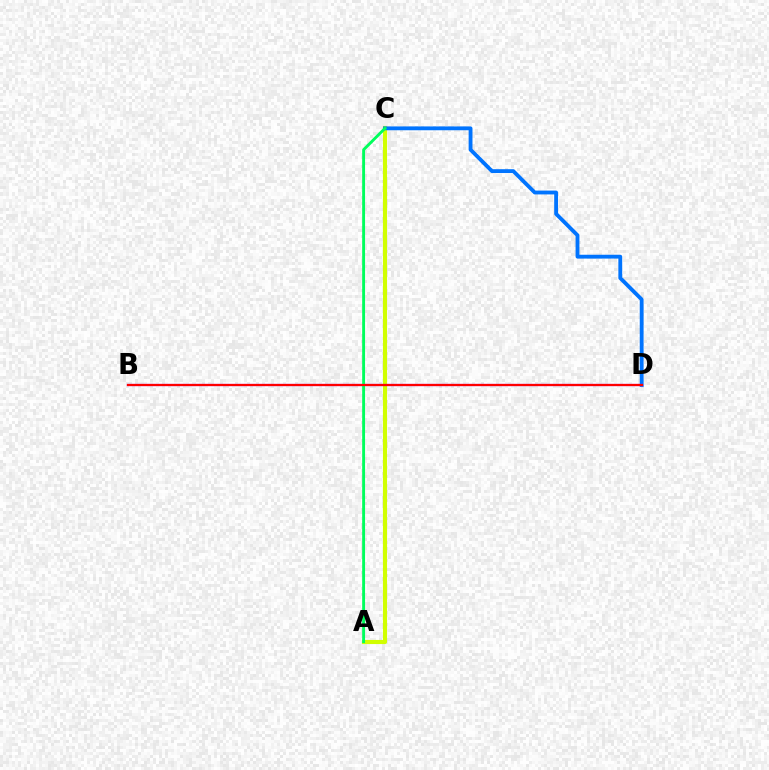{('A', 'C'): [{'color': '#d1ff00', 'line_style': 'solid', 'thickness': 2.97}, {'color': '#00ff5c', 'line_style': 'solid', 'thickness': 2.07}], ('C', 'D'): [{'color': '#0074ff', 'line_style': 'solid', 'thickness': 2.76}], ('B', 'D'): [{'color': '#b900ff', 'line_style': 'solid', 'thickness': 1.58}, {'color': '#ff0000', 'line_style': 'solid', 'thickness': 1.58}]}